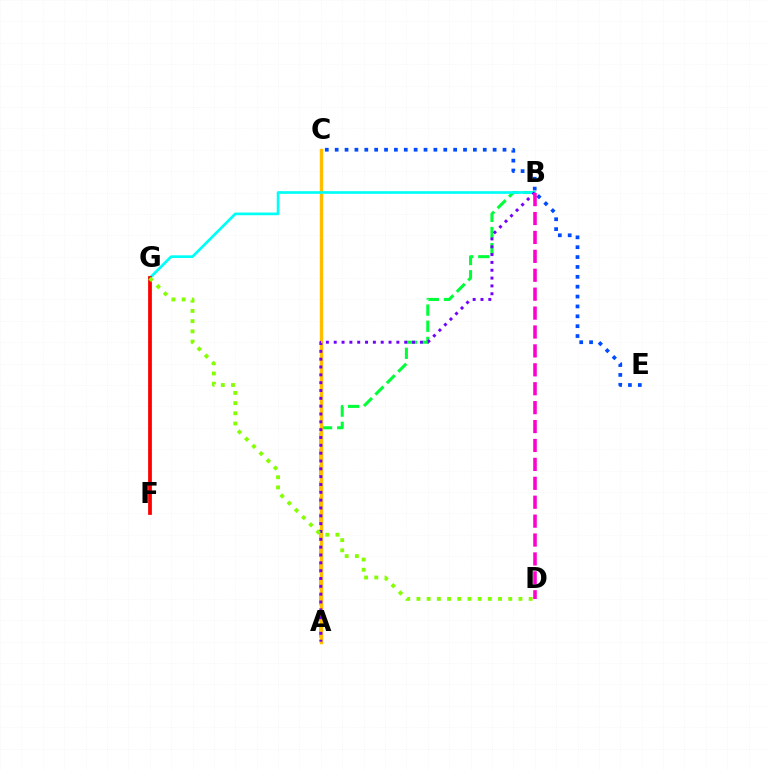{('A', 'B'): [{'color': '#00ff39', 'line_style': 'dashed', 'thickness': 2.19}, {'color': '#7200ff', 'line_style': 'dotted', 'thickness': 2.13}], ('A', 'C'): [{'color': '#ffbd00', 'line_style': 'solid', 'thickness': 2.45}], ('B', 'G'): [{'color': '#00fff6', 'line_style': 'solid', 'thickness': 1.94}], ('C', 'E'): [{'color': '#004bff', 'line_style': 'dotted', 'thickness': 2.68}], ('F', 'G'): [{'color': '#ff0000', 'line_style': 'solid', 'thickness': 2.71}], ('B', 'D'): [{'color': '#ff00cf', 'line_style': 'dashed', 'thickness': 2.57}], ('D', 'G'): [{'color': '#84ff00', 'line_style': 'dotted', 'thickness': 2.77}]}